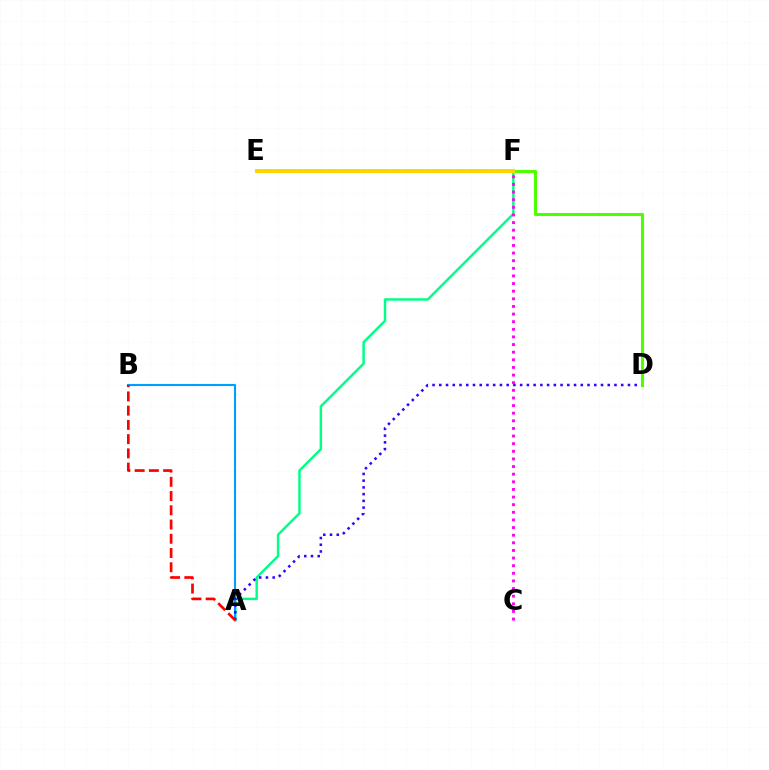{('A', 'F'): [{'color': '#00ff86', 'line_style': 'solid', 'thickness': 1.77}], ('A', 'B'): [{'color': '#009eff', 'line_style': 'solid', 'thickness': 1.53}, {'color': '#ff0000', 'line_style': 'dashed', 'thickness': 1.93}], ('A', 'D'): [{'color': '#3700ff', 'line_style': 'dotted', 'thickness': 1.83}], ('C', 'F'): [{'color': '#ff00ed', 'line_style': 'dotted', 'thickness': 2.07}], ('D', 'F'): [{'color': '#4fff00', 'line_style': 'solid', 'thickness': 2.23}], ('E', 'F'): [{'color': '#ffd500', 'line_style': 'solid', 'thickness': 2.85}]}